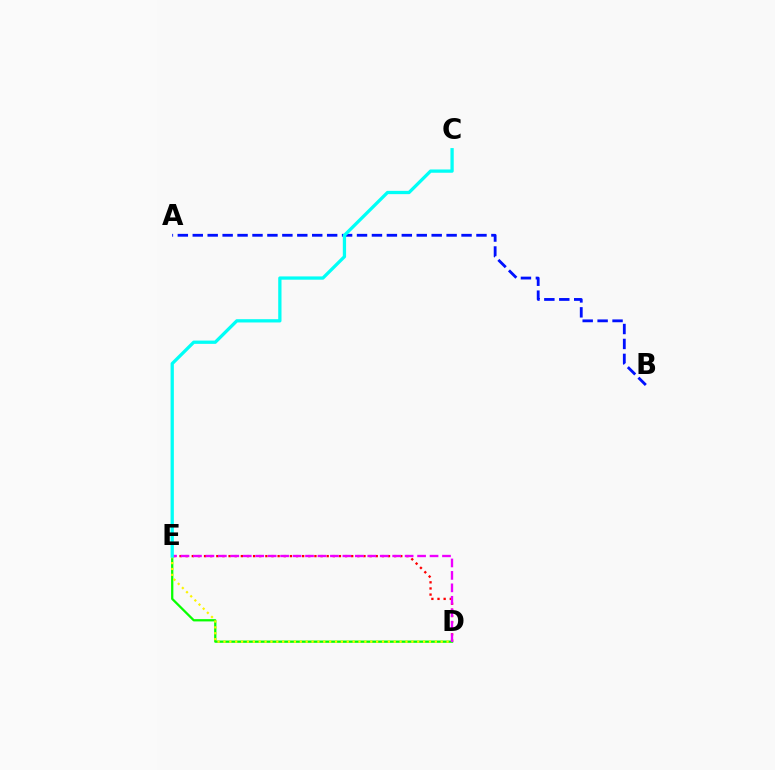{('A', 'B'): [{'color': '#0010ff', 'line_style': 'dashed', 'thickness': 2.03}], ('D', 'E'): [{'color': '#ff0000', 'line_style': 'dotted', 'thickness': 1.67}, {'color': '#08ff00', 'line_style': 'solid', 'thickness': 1.64}, {'color': '#fcf500', 'line_style': 'dotted', 'thickness': 1.6}, {'color': '#ee00ff', 'line_style': 'dashed', 'thickness': 1.69}], ('C', 'E'): [{'color': '#00fff6', 'line_style': 'solid', 'thickness': 2.36}]}